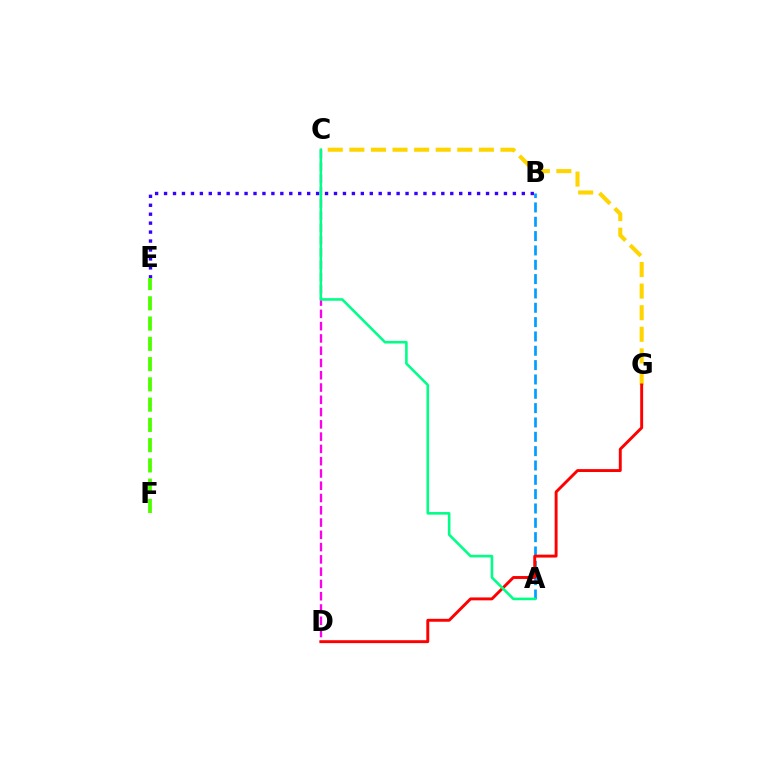{('C', 'D'): [{'color': '#ff00ed', 'line_style': 'dashed', 'thickness': 1.67}], ('B', 'E'): [{'color': '#3700ff', 'line_style': 'dotted', 'thickness': 2.43}], ('C', 'G'): [{'color': '#ffd500', 'line_style': 'dashed', 'thickness': 2.93}], ('E', 'F'): [{'color': '#4fff00', 'line_style': 'dashed', 'thickness': 2.75}], ('A', 'B'): [{'color': '#009eff', 'line_style': 'dashed', 'thickness': 1.95}], ('D', 'G'): [{'color': '#ff0000', 'line_style': 'solid', 'thickness': 2.1}], ('A', 'C'): [{'color': '#00ff86', 'line_style': 'solid', 'thickness': 1.87}]}